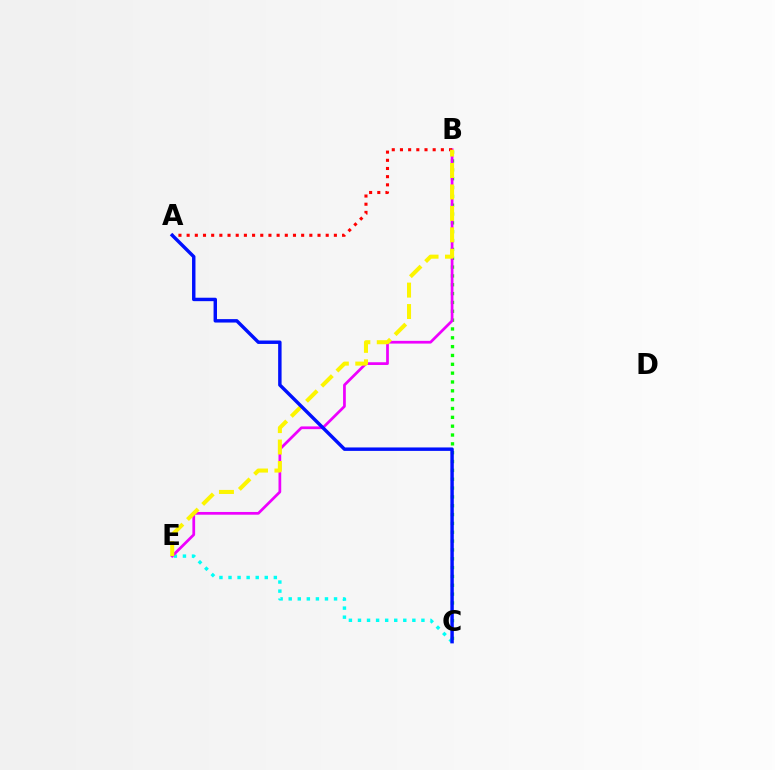{('B', 'C'): [{'color': '#08ff00', 'line_style': 'dotted', 'thickness': 2.4}], ('C', 'E'): [{'color': '#00fff6', 'line_style': 'dotted', 'thickness': 2.46}], ('B', 'E'): [{'color': '#ee00ff', 'line_style': 'solid', 'thickness': 1.97}, {'color': '#fcf500', 'line_style': 'dashed', 'thickness': 2.91}], ('A', 'B'): [{'color': '#ff0000', 'line_style': 'dotted', 'thickness': 2.22}], ('A', 'C'): [{'color': '#0010ff', 'line_style': 'solid', 'thickness': 2.47}]}